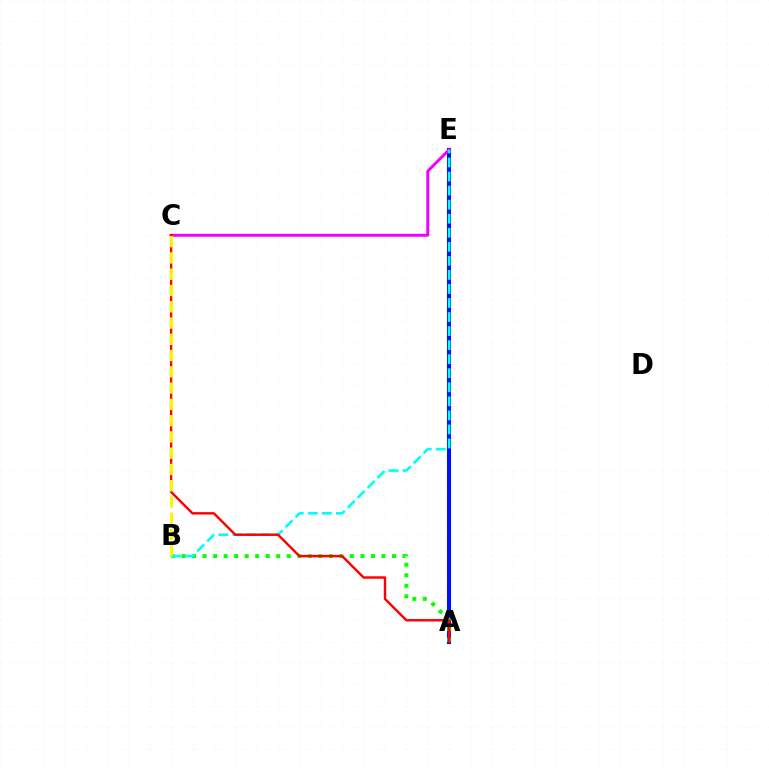{('A', 'E'): [{'color': '#0010ff', 'line_style': 'solid', 'thickness': 2.93}], ('C', 'E'): [{'color': '#ee00ff', 'line_style': 'solid', 'thickness': 2.11}], ('A', 'B'): [{'color': '#08ff00', 'line_style': 'dotted', 'thickness': 2.86}], ('B', 'E'): [{'color': '#00fff6', 'line_style': 'dashed', 'thickness': 1.91}], ('A', 'C'): [{'color': '#ff0000', 'line_style': 'solid', 'thickness': 1.75}], ('B', 'C'): [{'color': '#fcf500', 'line_style': 'dashed', 'thickness': 2.21}]}